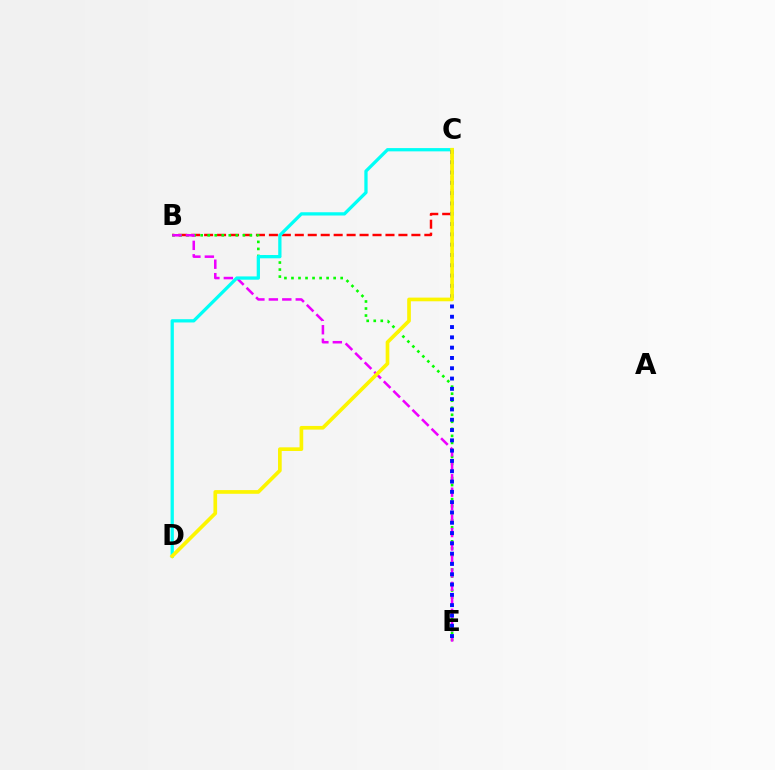{('B', 'C'): [{'color': '#ff0000', 'line_style': 'dashed', 'thickness': 1.76}], ('B', 'E'): [{'color': '#08ff00', 'line_style': 'dotted', 'thickness': 1.91}, {'color': '#ee00ff', 'line_style': 'dashed', 'thickness': 1.83}], ('C', 'D'): [{'color': '#00fff6', 'line_style': 'solid', 'thickness': 2.36}, {'color': '#fcf500', 'line_style': 'solid', 'thickness': 2.65}], ('C', 'E'): [{'color': '#0010ff', 'line_style': 'dotted', 'thickness': 2.8}]}